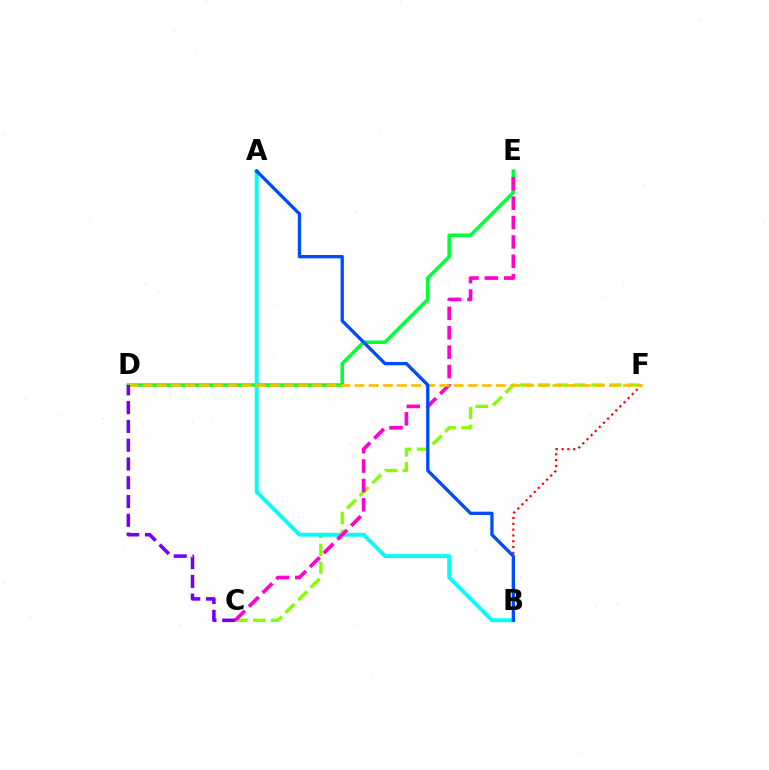{('C', 'F'): [{'color': '#84ff00', 'line_style': 'dashed', 'thickness': 2.42}], ('D', 'E'): [{'color': '#00ff39', 'line_style': 'solid', 'thickness': 2.55}], ('A', 'B'): [{'color': '#00fff6', 'line_style': 'solid', 'thickness': 2.78}, {'color': '#004bff', 'line_style': 'solid', 'thickness': 2.38}], ('B', 'F'): [{'color': '#ff0000', 'line_style': 'dotted', 'thickness': 1.58}], ('C', 'E'): [{'color': '#ff00cf', 'line_style': 'dashed', 'thickness': 2.63}], ('D', 'F'): [{'color': '#ffbd00', 'line_style': 'dashed', 'thickness': 1.92}], ('C', 'D'): [{'color': '#7200ff', 'line_style': 'dashed', 'thickness': 2.55}]}